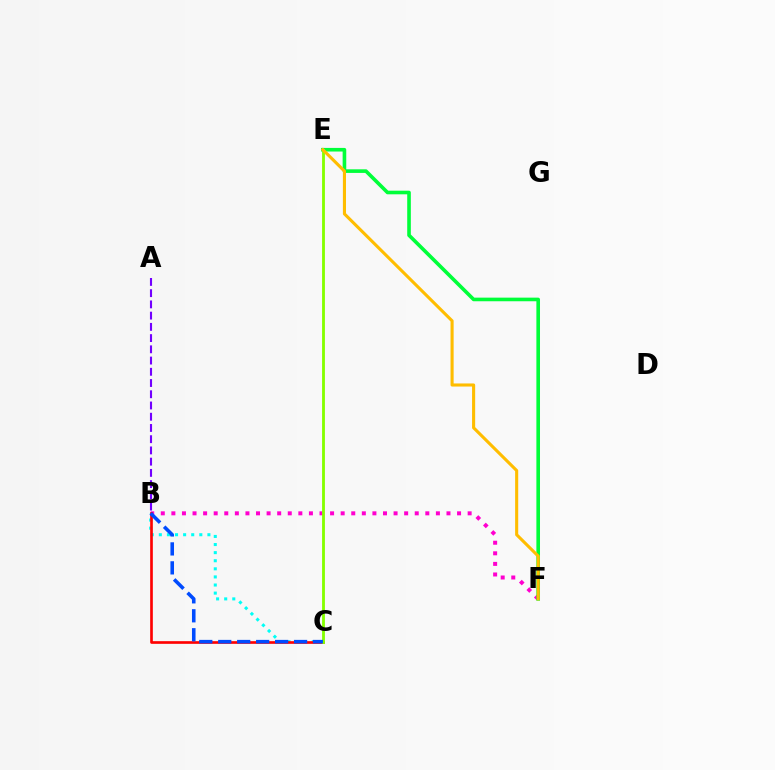{('B', 'C'): [{'color': '#00fff6', 'line_style': 'dotted', 'thickness': 2.2}, {'color': '#ff0000', 'line_style': 'solid', 'thickness': 1.92}, {'color': '#004bff', 'line_style': 'dashed', 'thickness': 2.58}], ('B', 'F'): [{'color': '#ff00cf', 'line_style': 'dotted', 'thickness': 2.87}], ('A', 'B'): [{'color': '#7200ff', 'line_style': 'dashed', 'thickness': 1.53}], ('E', 'F'): [{'color': '#00ff39', 'line_style': 'solid', 'thickness': 2.6}, {'color': '#ffbd00', 'line_style': 'solid', 'thickness': 2.23}], ('C', 'E'): [{'color': '#84ff00', 'line_style': 'solid', 'thickness': 2.04}]}